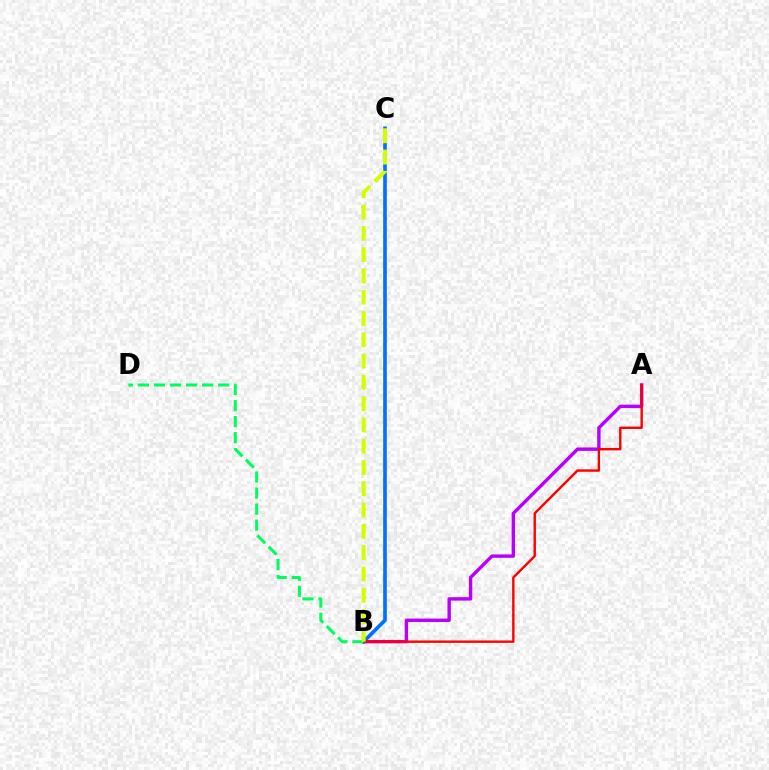{('A', 'B'): [{'color': '#b900ff', 'line_style': 'solid', 'thickness': 2.46}, {'color': '#ff0000', 'line_style': 'solid', 'thickness': 1.73}], ('B', 'C'): [{'color': '#0074ff', 'line_style': 'solid', 'thickness': 2.63}, {'color': '#d1ff00', 'line_style': 'dashed', 'thickness': 2.89}], ('B', 'D'): [{'color': '#00ff5c', 'line_style': 'dashed', 'thickness': 2.18}]}